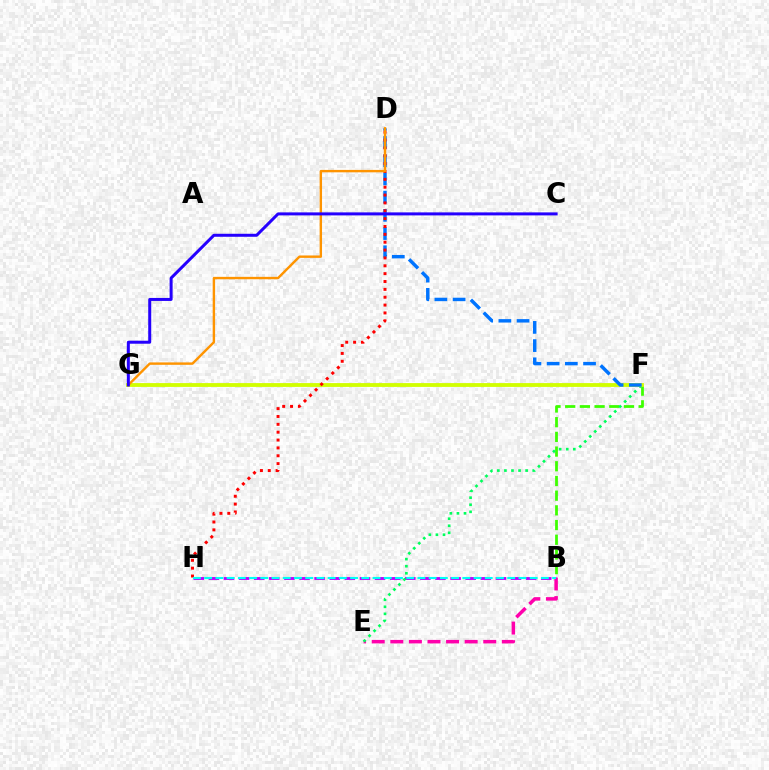{('B', 'E'): [{'color': '#ff00ac', 'line_style': 'dashed', 'thickness': 2.52}], ('B', 'F'): [{'color': '#3dff00', 'line_style': 'dashed', 'thickness': 2.0}], ('B', 'H'): [{'color': '#b900ff', 'line_style': 'dashed', 'thickness': 2.05}, {'color': '#00fff6', 'line_style': 'dashed', 'thickness': 1.52}], ('E', 'F'): [{'color': '#00ff5c', 'line_style': 'dotted', 'thickness': 1.92}], ('F', 'G'): [{'color': '#d1ff00', 'line_style': 'solid', 'thickness': 2.75}], ('D', 'F'): [{'color': '#0074ff', 'line_style': 'dashed', 'thickness': 2.47}], ('D', 'H'): [{'color': '#ff0000', 'line_style': 'dotted', 'thickness': 2.14}], ('D', 'G'): [{'color': '#ff9400', 'line_style': 'solid', 'thickness': 1.73}], ('C', 'G'): [{'color': '#2500ff', 'line_style': 'solid', 'thickness': 2.16}]}